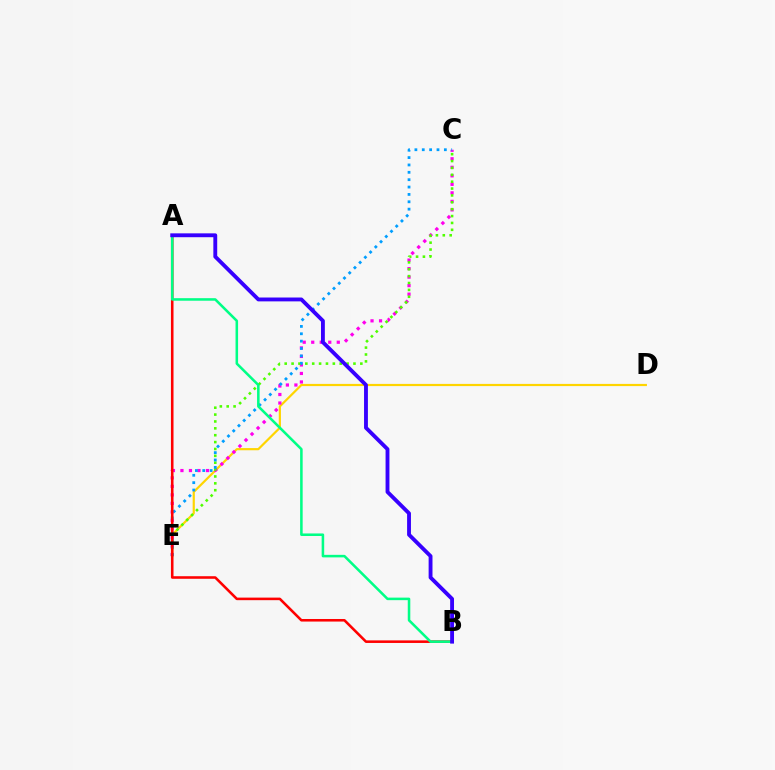{('D', 'E'): [{'color': '#ffd500', 'line_style': 'solid', 'thickness': 1.58}], ('C', 'E'): [{'color': '#ff00ed', 'line_style': 'dotted', 'thickness': 2.31}, {'color': '#4fff00', 'line_style': 'dotted', 'thickness': 1.87}, {'color': '#009eff', 'line_style': 'dotted', 'thickness': 2.0}], ('A', 'B'): [{'color': '#ff0000', 'line_style': 'solid', 'thickness': 1.85}, {'color': '#00ff86', 'line_style': 'solid', 'thickness': 1.83}, {'color': '#3700ff', 'line_style': 'solid', 'thickness': 2.78}]}